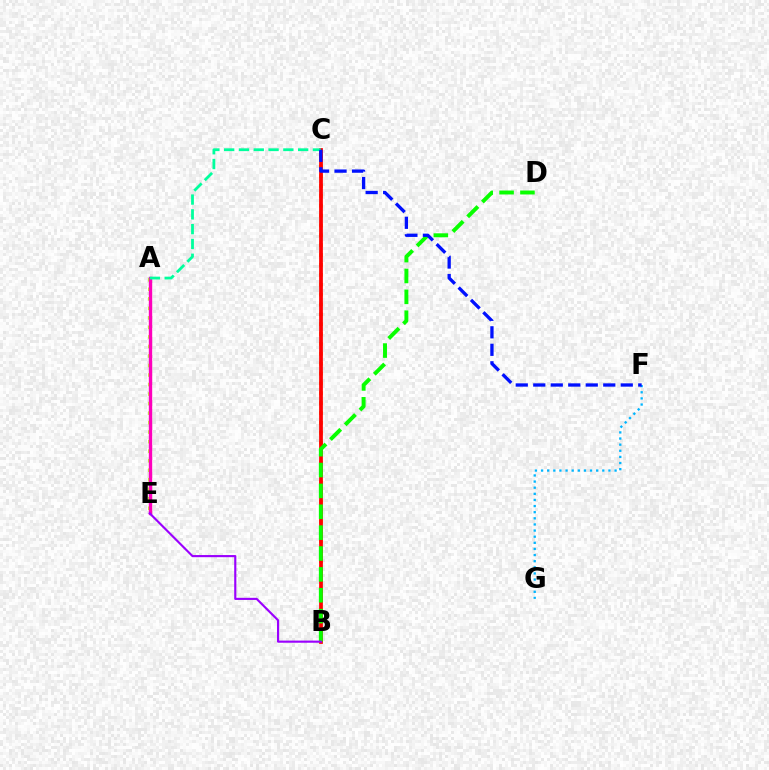{('B', 'C'): [{'color': '#ffa500', 'line_style': 'dotted', 'thickness': 2.68}, {'color': '#ff0000', 'line_style': 'solid', 'thickness': 2.7}], ('F', 'G'): [{'color': '#00b5ff', 'line_style': 'dotted', 'thickness': 1.66}], ('A', 'E'): [{'color': '#b3ff00', 'line_style': 'dotted', 'thickness': 2.59}, {'color': '#ff00bd', 'line_style': 'solid', 'thickness': 2.44}], ('A', 'C'): [{'color': '#00ff9d', 'line_style': 'dashed', 'thickness': 2.01}], ('B', 'D'): [{'color': '#08ff00', 'line_style': 'dashed', 'thickness': 2.83}], ('B', 'E'): [{'color': '#9b00ff', 'line_style': 'solid', 'thickness': 1.54}], ('C', 'F'): [{'color': '#0010ff', 'line_style': 'dashed', 'thickness': 2.38}]}